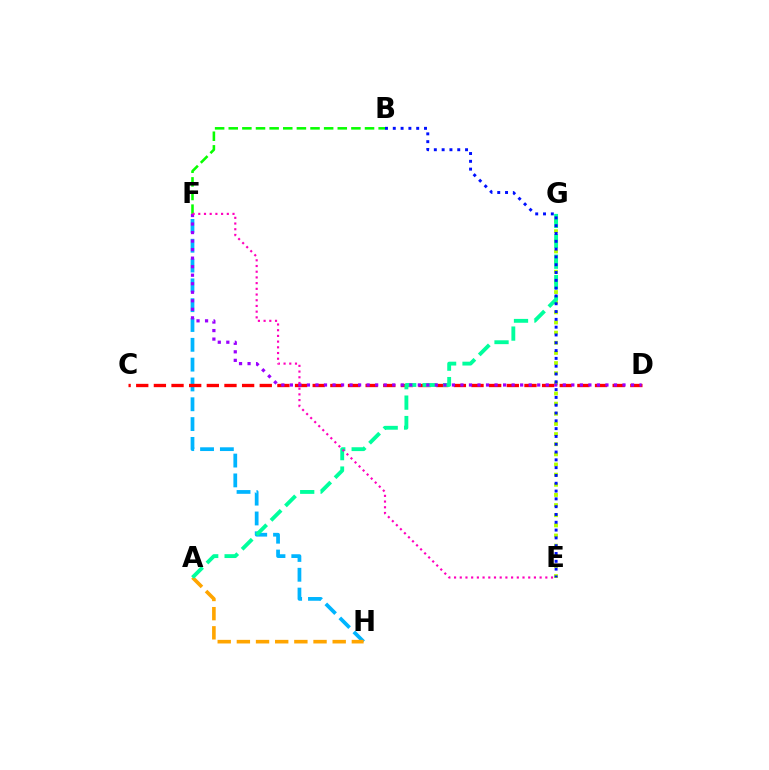{('F', 'H'): [{'color': '#00b5ff', 'line_style': 'dashed', 'thickness': 2.69}], ('B', 'F'): [{'color': '#08ff00', 'line_style': 'dashed', 'thickness': 1.85}], ('C', 'D'): [{'color': '#ff0000', 'line_style': 'dashed', 'thickness': 2.4}], ('A', 'H'): [{'color': '#ffa500', 'line_style': 'dashed', 'thickness': 2.6}], ('E', 'G'): [{'color': '#b3ff00', 'line_style': 'dotted', 'thickness': 2.76}], ('A', 'G'): [{'color': '#00ff9d', 'line_style': 'dashed', 'thickness': 2.78}], ('D', 'F'): [{'color': '#9b00ff', 'line_style': 'dotted', 'thickness': 2.32}], ('E', 'F'): [{'color': '#ff00bd', 'line_style': 'dotted', 'thickness': 1.55}], ('B', 'E'): [{'color': '#0010ff', 'line_style': 'dotted', 'thickness': 2.12}]}